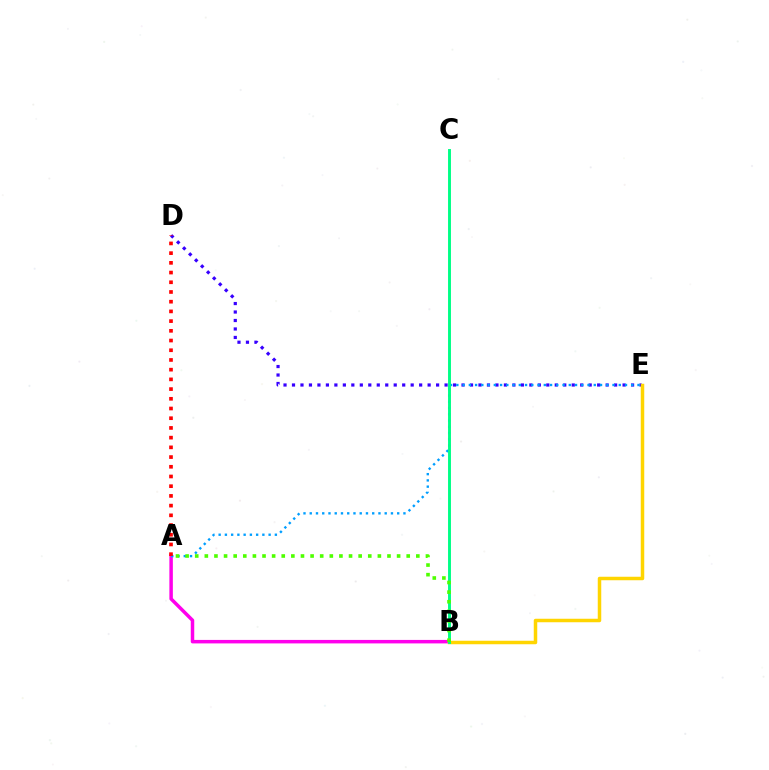{('D', 'E'): [{'color': '#3700ff', 'line_style': 'dotted', 'thickness': 2.3}], ('A', 'B'): [{'color': '#ff00ed', 'line_style': 'solid', 'thickness': 2.51}, {'color': '#4fff00', 'line_style': 'dotted', 'thickness': 2.61}], ('B', 'E'): [{'color': '#ffd500', 'line_style': 'solid', 'thickness': 2.51}], ('A', 'E'): [{'color': '#009eff', 'line_style': 'dotted', 'thickness': 1.7}], ('B', 'C'): [{'color': '#00ff86', 'line_style': 'solid', 'thickness': 2.1}], ('A', 'D'): [{'color': '#ff0000', 'line_style': 'dotted', 'thickness': 2.64}]}